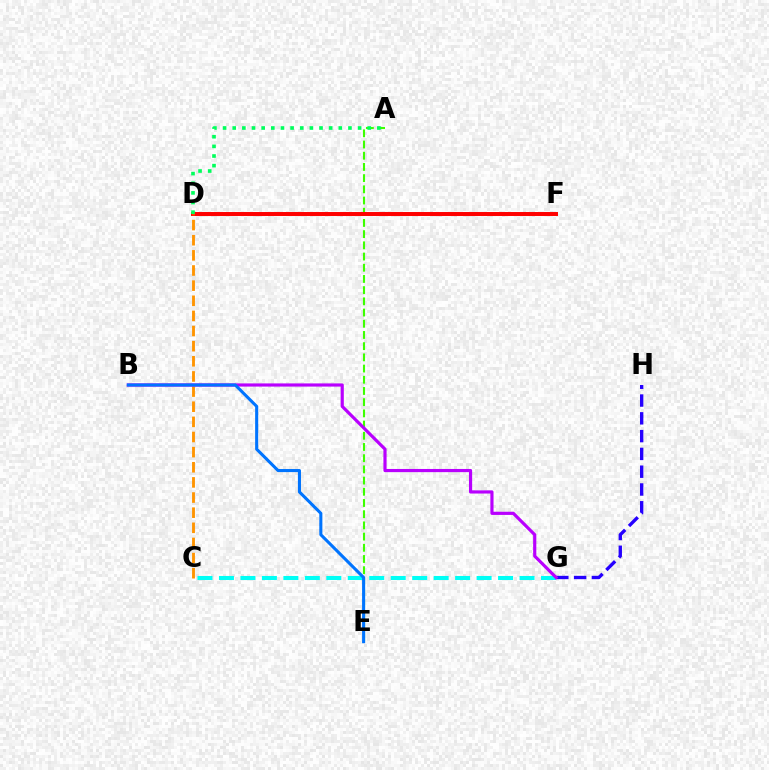{('D', 'F'): [{'color': '#ff00ac', 'line_style': 'dashed', 'thickness': 2.19}, {'color': '#d1ff00', 'line_style': 'solid', 'thickness': 2.14}, {'color': '#ff0000', 'line_style': 'solid', 'thickness': 2.85}], ('G', 'H'): [{'color': '#2500ff', 'line_style': 'dashed', 'thickness': 2.42}], ('A', 'E'): [{'color': '#3dff00', 'line_style': 'dashed', 'thickness': 1.52}], ('A', 'D'): [{'color': '#00ff5c', 'line_style': 'dotted', 'thickness': 2.62}], ('C', 'G'): [{'color': '#00fff6', 'line_style': 'dashed', 'thickness': 2.92}], ('C', 'D'): [{'color': '#ff9400', 'line_style': 'dashed', 'thickness': 2.06}], ('B', 'G'): [{'color': '#b900ff', 'line_style': 'solid', 'thickness': 2.28}], ('B', 'E'): [{'color': '#0074ff', 'line_style': 'solid', 'thickness': 2.21}]}